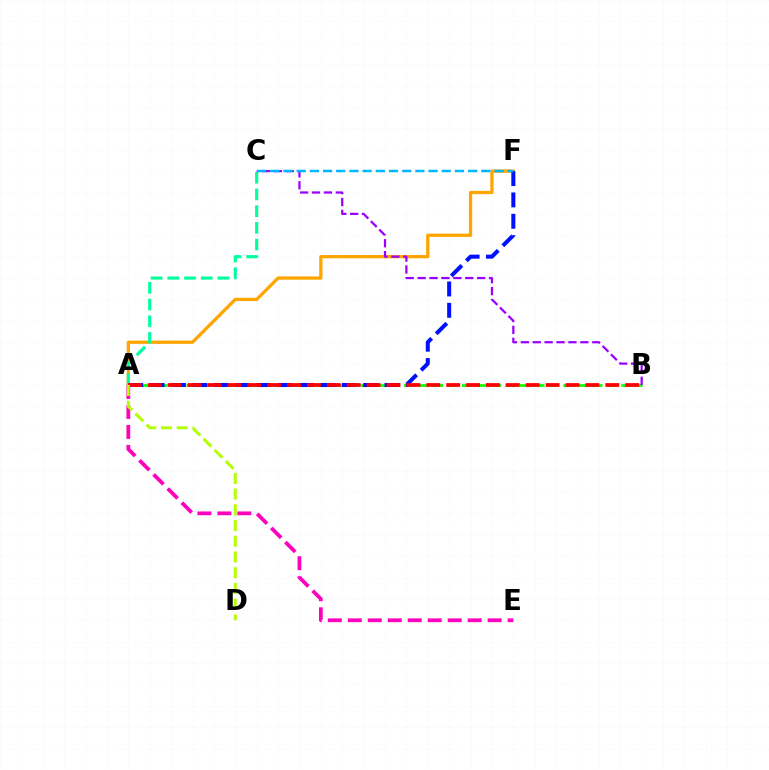{('A', 'F'): [{'color': '#ffa500', 'line_style': 'solid', 'thickness': 2.36}, {'color': '#0010ff', 'line_style': 'dashed', 'thickness': 2.9}], ('A', 'C'): [{'color': '#00ff9d', 'line_style': 'dashed', 'thickness': 2.27}], ('A', 'B'): [{'color': '#08ff00', 'line_style': 'dashed', 'thickness': 1.97}, {'color': '#ff0000', 'line_style': 'dashed', 'thickness': 2.7}], ('B', 'C'): [{'color': '#9b00ff', 'line_style': 'dashed', 'thickness': 1.62}], ('C', 'F'): [{'color': '#00b5ff', 'line_style': 'dashed', 'thickness': 1.79}], ('A', 'E'): [{'color': '#ff00bd', 'line_style': 'dashed', 'thickness': 2.71}], ('A', 'D'): [{'color': '#b3ff00', 'line_style': 'dashed', 'thickness': 2.14}]}